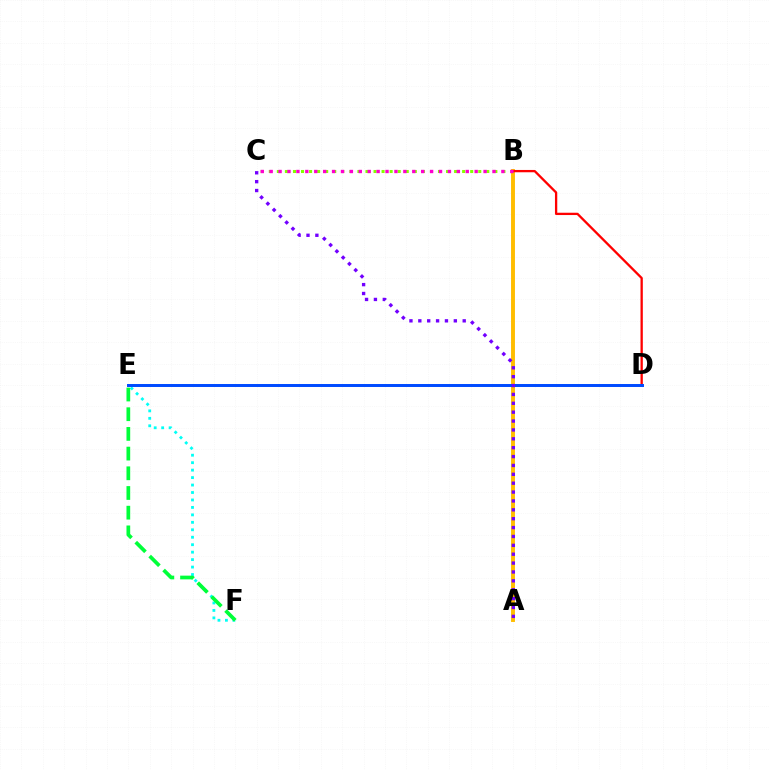{('E', 'F'): [{'color': '#00fff6', 'line_style': 'dotted', 'thickness': 2.03}, {'color': '#00ff39', 'line_style': 'dashed', 'thickness': 2.68}], ('A', 'B'): [{'color': '#ffbd00', 'line_style': 'solid', 'thickness': 2.82}], ('B', 'C'): [{'color': '#84ff00', 'line_style': 'dotted', 'thickness': 2.19}, {'color': '#ff00cf', 'line_style': 'dotted', 'thickness': 2.42}], ('B', 'D'): [{'color': '#ff0000', 'line_style': 'solid', 'thickness': 1.66}], ('D', 'E'): [{'color': '#004bff', 'line_style': 'solid', 'thickness': 2.14}], ('A', 'C'): [{'color': '#7200ff', 'line_style': 'dotted', 'thickness': 2.41}]}